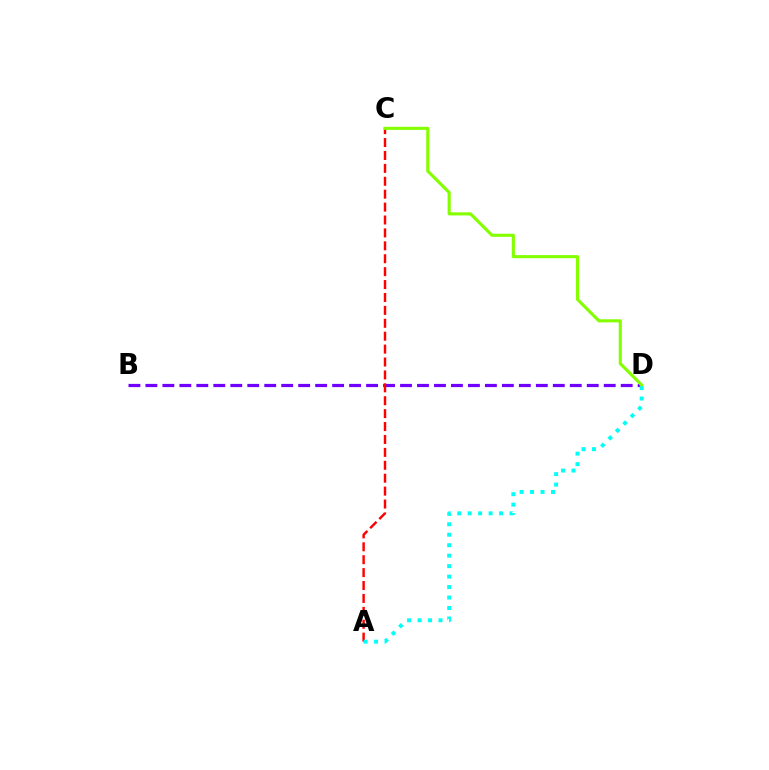{('B', 'D'): [{'color': '#7200ff', 'line_style': 'dashed', 'thickness': 2.31}], ('A', 'C'): [{'color': '#ff0000', 'line_style': 'dashed', 'thickness': 1.75}], ('A', 'D'): [{'color': '#00fff6', 'line_style': 'dotted', 'thickness': 2.84}], ('C', 'D'): [{'color': '#84ff00', 'line_style': 'solid', 'thickness': 2.24}]}